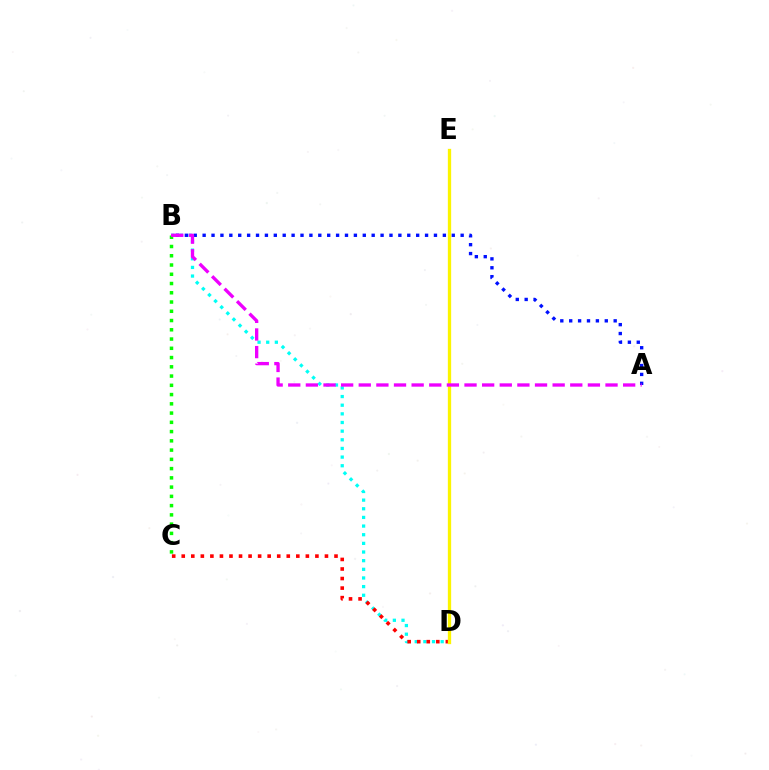{('A', 'B'): [{'color': '#0010ff', 'line_style': 'dotted', 'thickness': 2.42}, {'color': '#ee00ff', 'line_style': 'dashed', 'thickness': 2.39}], ('B', 'D'): [{'color': '#00fff6', 'line_style': 'dotted', 'thickness': 2.35}], ('C', 'D'): [{'color': '#ff0000', 'line_style': 'dotted', 'thickness': 2.59}], ('B', 'C'): [{'color': '#08ff00', 'line_style': 'dotted', 'thickness': 2.51}], ('D', 'E'): [{'color': '#fcf500', 'line_style': 'solid', 'thickness': 2.38}]}